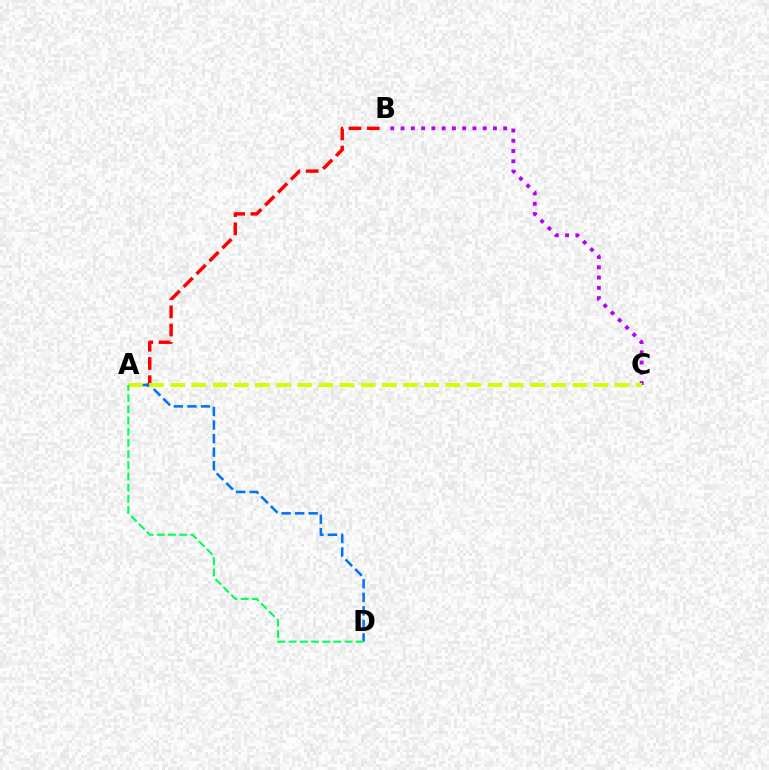{('A', 'B'): [{'color': '#ff0000', 'line_style': 'dashed', 'thickness': 2.48}], ('B', 'C'): [{'color': '#b900ff', 'line_style': 'dotted', 'thickness': 2.79}], ('A', 'D'): [{'color': '#0074ff', 'line_style': 'dashed', 'thickness': 1.84}, {'color': '#00ff5c', 'line_style': 'dashed', 'thickness': 1.52}], ('A', 'C'): [{'color': '#d1ff00', 'line_style': 'dashed', 'thickness': 2.87}]}